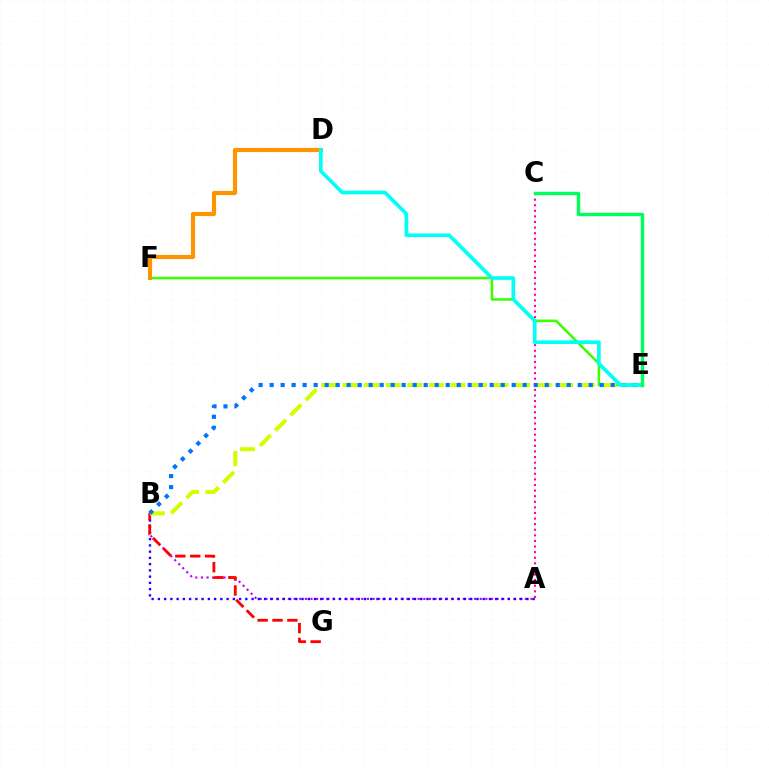{('E', 'F'): [{'color': '#3dff00', 'line_style': 'solid', 'thickness': 1.84}], ('A', 'B'): [{'color': '#b900ff', 'line_style': 'dotted', 'thickness': 1.53}, {'color': '#2500ff', 'line_style': 'dotted', 'thickness': 1.7}], ('A', 'C'): [{'color': '#ff00ac', 'line_style': 'dotted', 'thickness': 1.52}], ('D', 'F'): [{'color': '#ff9400', 'line_style': 'solid', 'thickness': 2.98}], ('B', 'G'): [{'color': '#ff0000', 'line_style': 'dashed', 'thickness': 2.02}], ('B', 'E'): [{'color': '#d1ff00', 'line_style': 'dashed', 'thickness': 2.93}, {'color': '#0074ff', 'line_style': 'dotted', 'thickness': 2.99}], ('D', 'E'): [{'color': '#00fff6', 'line_style': 'solid', 'thickness': 2.64}], ('C', 'E'): [{'color': '#00ff5c', 'line_style': 'solid', 'thickness': 2.47}]}